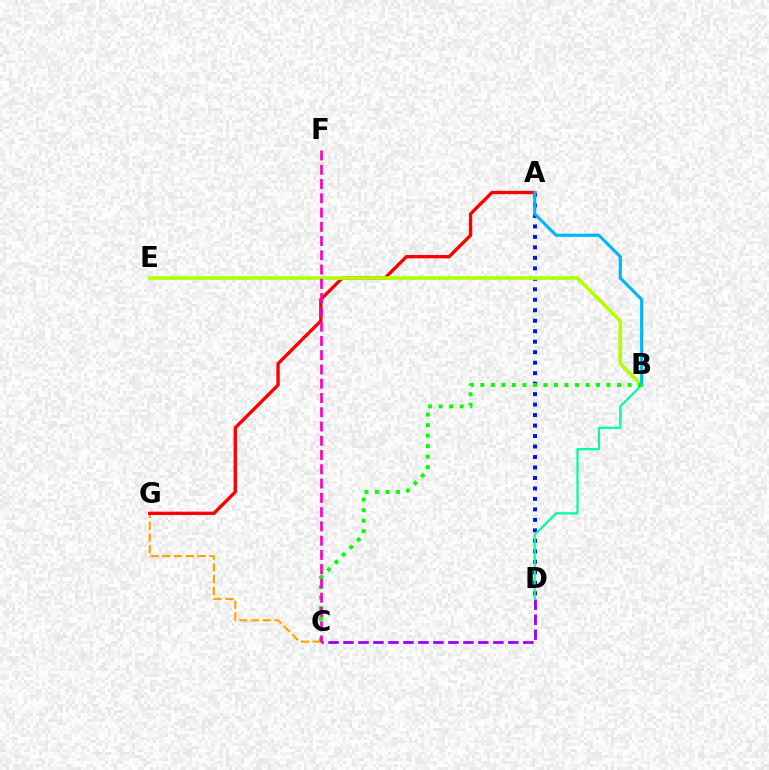{('C', 'D'): [{'color': '#9b00ff', 'line_style': 'dashed', 'thickness': 2.04}], ('C', 'G'): [{'color': '#ffa500', 'line_style': 'dashed', 'thickness': 1.6}], ('A', 'D'): [{'color': '#0010ff', 'line_style': 'dotted', 'thickness': 2.85}], ('A', 'G'): [{'color': '#ff0000', 'line_style': 'solid', 'thickness': 2.42}], ('B', 'E'): [{'color': '#b3ff00', 'line_style': 'solid', 'thickness': 2.6}], ('A', 'B'): [{'color': '#00b5ff', 'line_style': 'solid', 'thickness': 2.23}], ('B', 'D'): [{'color': '#00ff9d', 'line_style': 'solid', 'thickness': 1.59}], ('B', 'C'): [{'color': '#08ff00', 'line_style': 'dotted', 'thickness': 2.86}], ('C', 'F'): [{'color': '#ff00bd', 'line_style': 'dashed', 'thickness': 1.94}]}